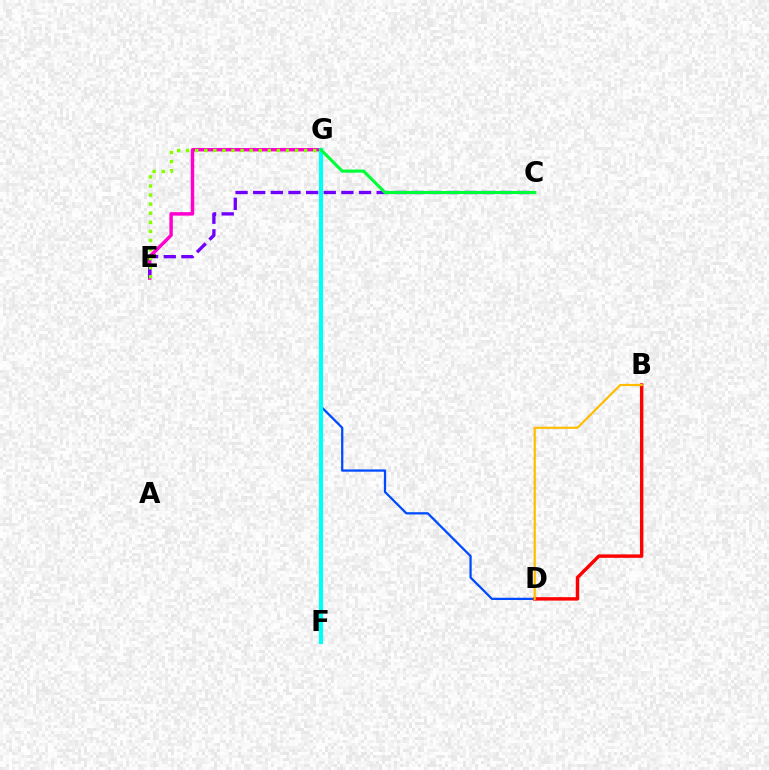{('D', 'G'): [{'color': '#004bff', 'line_style': 'solid', 'thickness': 1.63}], ('E', 'G'): [{'color': '#ff00cf', 'line_style': 'solid', 'thickness': 2.49}, {'color': '#84ff00', 'line_style': 'dotted', 'thickness': 2.47}], ('C', 'E'): [{'color': '#7200ff', 'line_style': 'dashed', 'thickness': 2.4}], ('F', 'G'): [{'color': '#00fff6', 'line_style': 'solid', 'thickness': 2.99}], ('B', 'D'): [{'color': '#ff0000', 'line_style': 'solid', 'thickness': 2.47}, {'color': '#ffbd00', 'line_style': 'solid', 'thickness': 1.57}], ('C', 'G'): [{'color': '#00ff39', 'line_style': 'solid', 'thickness': 2.25}]}